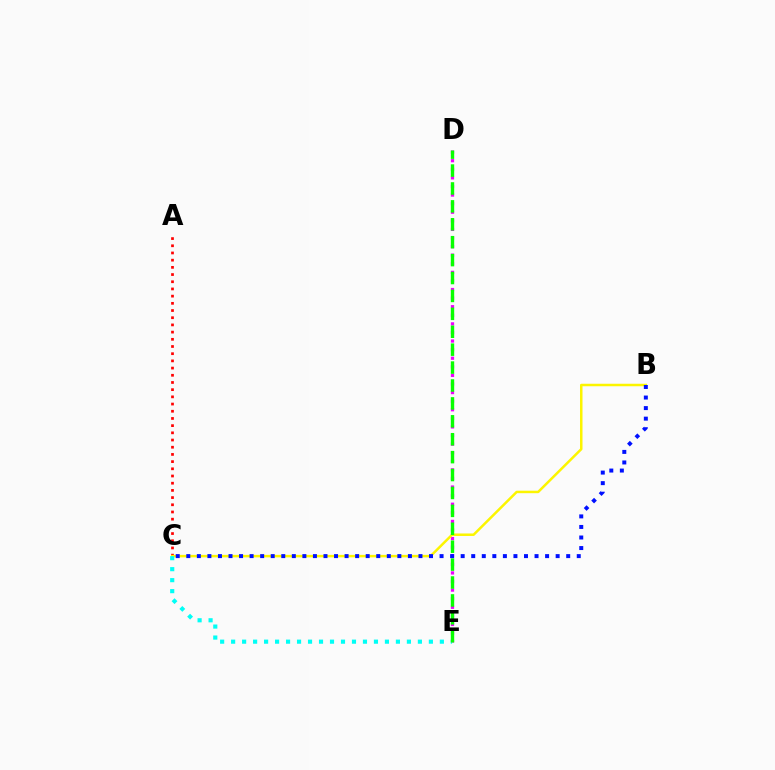{('A', 'C'): [{'color': '#ff0000', 'line_style': 'dotted', 'thickness': 1.95}], ('D', 'E'): [{'color': '#ee00ff', 'line_style': 'dotted', 'thickness': 2.33}, {'color': '#08ff00', 'line_style': 'dashed', 'thickness': 2.43}], ('B', 'C'): [{'color': '#fcf500', 'line_style': 'solid', 'thickness': 1.8}, {'color': '#0010ff', 'line_style': 'dotted', 'thickness': 2.87}], ('C', 'E'): [{'color': '#00fff6', 'line_style': 'dotted', 'thickness': 2.98}]}